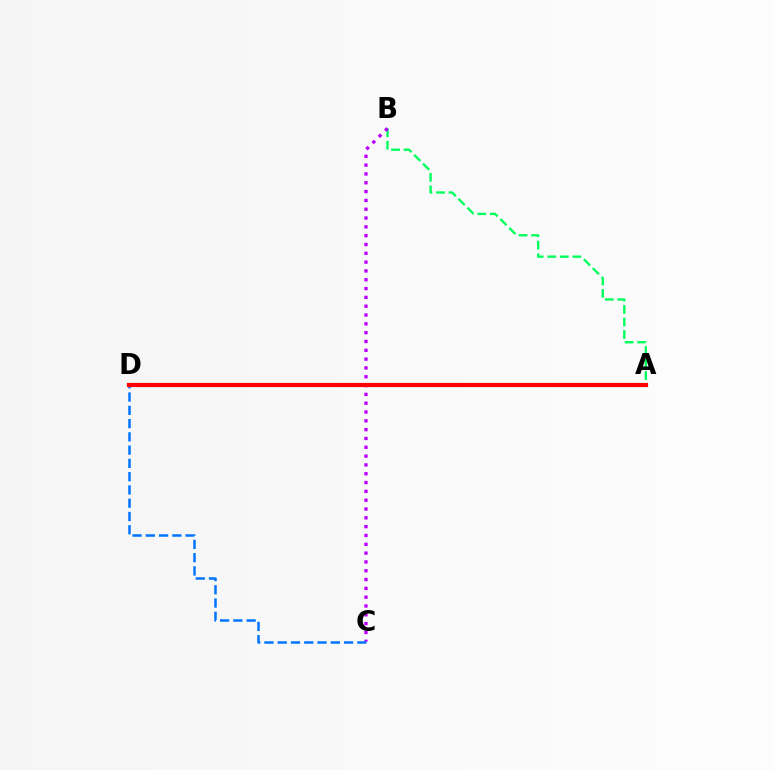{('A', 'B'): [{'color': '#00ff5c', 'line_style': 'dashed', 'thickness': 1.7}], ('A', 'D'): [{'color': '#d1ff00', 'line_style': 'solid', 'thickness': 2.77}, {'color': '#ff0000', 'line_style': 'solid', 'thickness': 3.0}], ('B', 'C'): [{'color': '#b900ff', 'line_style': 'dotted', 'thickness': 2.4}], ('C', 'D'): [{'color': '#0074ff', 'line_style': 'dashed', 'thickness': 1.8}]}